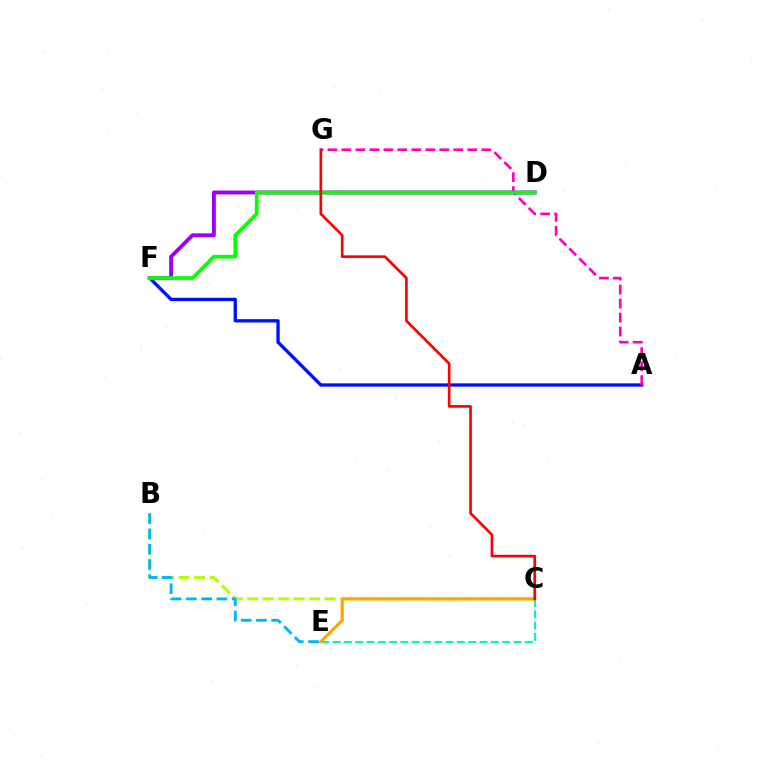{('A', 'F'): [{'color': '#0010ff', 'line_style': 'solid', 'thickness': 2.39}], ('B', 'C'): [{'color': '#b3ff00', 'line_style': 'dashed', 'thickness': 2.11}], ('C', 'E'): [{'color': '#00ff9d', 'line_style': 'dashed', 'thickness': 1.54}, {'color': '#ffa500', 'line_style': 'solid', 'thickness': 2.25}], ('B', 'E'): [{'color': '#00b5ff', 'line_style': 'dashed', 'thickness': 2.07}], ('A', 'G'): [{'color': '#ff00bd', 'line_style': 'dashed', 'thickness': 1.9}], ('D', 'F'): [{'color': '#9b00ff', 'line_style': 'solid', 'thickness': 2.79}, {'color': '#08ff00', 'line_style': 'solid', 'thickness': 2.68}], ('C', 'G'): [{'color': '#ff0000', 'line_style': 'solid', 'thickness': 1.92}]}